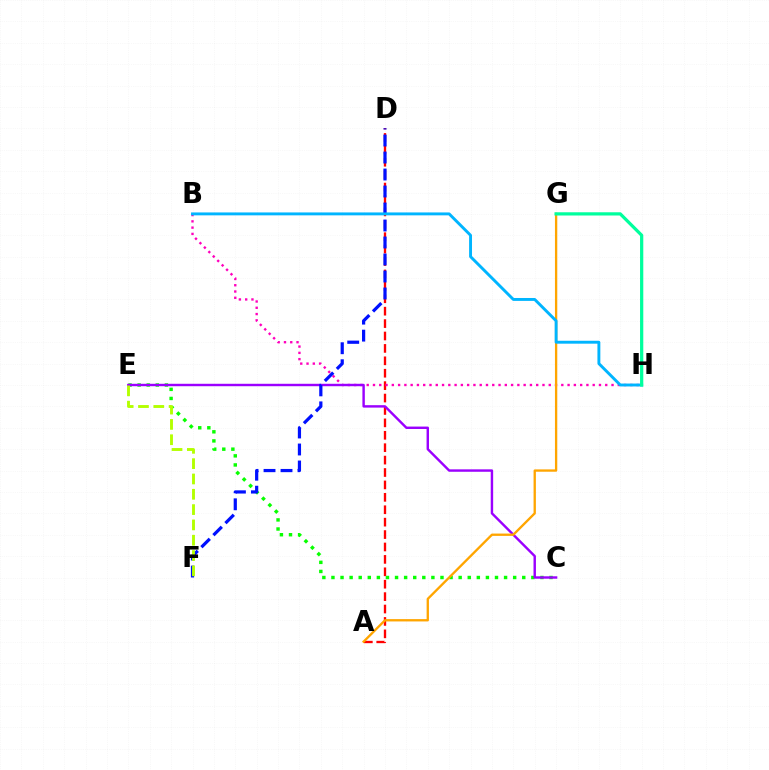{('A', 'D'): [{'color': '#ff0000', 'line_style': 'dashed', 'thickness': 1.69}], ('C', 'E'): [{'color': '#08ff00', 'line_style': 'dotted', 'thickness': 2.47}, {'color': '#9b00ff', 'line_style': 'solid', 'thickness': 1.75}], ('B', 'H'): [{'color': '#ff00bd', 'line_style': 'dotted', 'thickness': 1.71}, {'color': '#00b5ff', 'line_style': 'solid', 'thickness': 2.1}], ('D', 'F'): [{'color': '#0010ff', 'line_style': 'dashed', 'thickness': 2.31}], ('A', 'G'): [{'color': '#ffa500', 'line_style': 'solid', 'thickness': 1.68}], ('G', 'H'): [{'color': '#00ff9d', 'line_style': 'solid', 'thickness': 2.33}], ('E', 'F'): [{'color': '#b3ff00', 'line_style': 'dashed', 'thickness': 2.08}]}